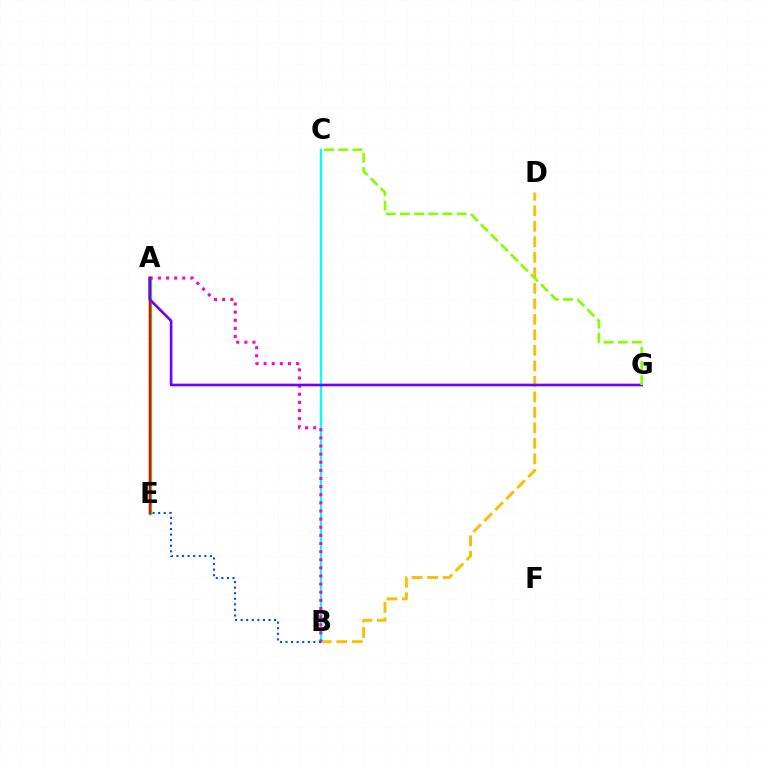{('B', 'D'): [{'color': '#ffbd00', 'line_style': 'dashed', 'thickness': 2.11}], ('A', 'E'): [{'color': '#00ff39', 'line_style': 'solid', 'thickness': 2.47}, {'color': '#ff0000', 'line_style': 'solid', 'thickness': 1.76}], ('B', 'C'): [{'color': '#00fff6', 'line_style': 'solid', 'thickness': 1.63}], ('A', 'B'): [{'color': '#ff00cf', 'line_style': 'dotted', 'thickness': 2.21}, {'color': '#004bff', 'line_style': 'dotted', 'thickness': 1.51}], ('A', 'G'): [{'color': '#7200ff', 'line_style': 'solid', 'thickness': 1.91}], ('C', 'G'): [{'color': '#84ff00', 'line_style': 'dashed', 'thickness': 1.93}]}